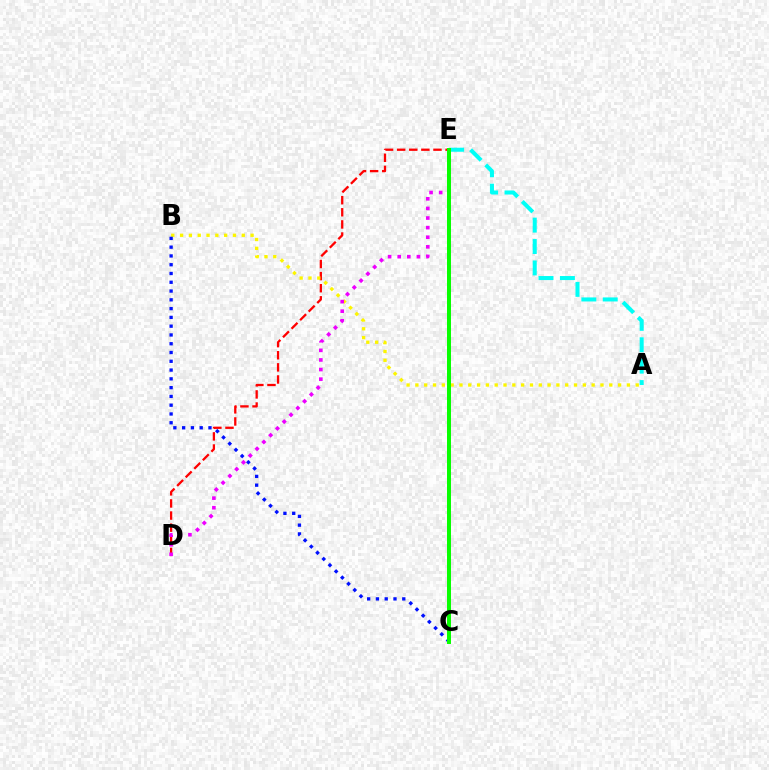{('A', 'E'): [{'color': '#00fff6', 'line_style': 'dashed', 'thickness': 2.91}], ('D', 'E'): [{'color': '#ff0000', 'line_style': 'dashed', 'thickness': 1.65}, {'color': '#ee00ff', 'line_style': 'dotted', 'thickness': 2.61}], ('A', 'B'): [{'color': '#fcf500', 'line_style': 'dotted', 'thickness': 2.39}], ('B', 'C'): [{'color': '#0010ff', 'line_style': 'dotted', 'thickness': 2.39}], ('C', 'E'): [{'color': '#08ff00', 'line_style': 'solid', 'thickness': 2.86}]}